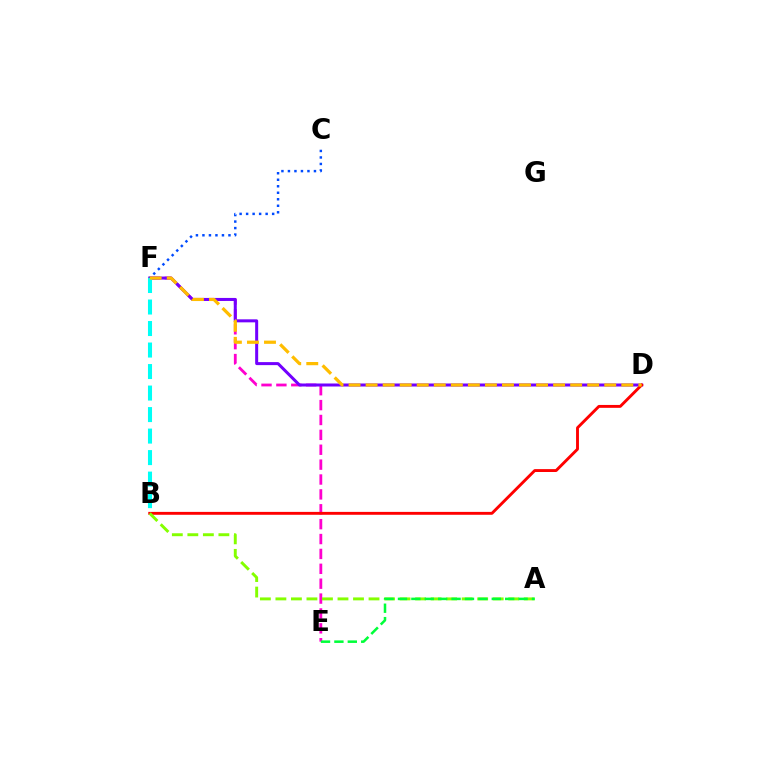{('E', 'F'): [{'color': '#ff00cf', 'line_style': 'dashed', 'thickness': 2.02}], ('D', 'F'): [{'color': '#7200ff', 'line_style': 'solid', 'thickness': 2.17}, {'color': '#ffbd00', 'line_style': 'dashed', 'thickness': 2.32}], ('B', 'F'): [{'color': '#00fff6', 'line_style': 'dashed', 'thickness': 2.92}], ('B', 'D'): [{'color': '#ff0000', 'line_style': 'solid', 'thickness': 2.08}], ('C', 'F'): [{'color': '#004bff', 'line_style': 'dotted', 'thickness': 1.77}], ('A', 'B'): [{'color': '#84ff00', 'line_style': 'dashed', 'thickness': 2.11}], ('A', 'E'): [{'color': '#00ff39', 'line_style': 'dashed', 'thickness': 1.82}]}